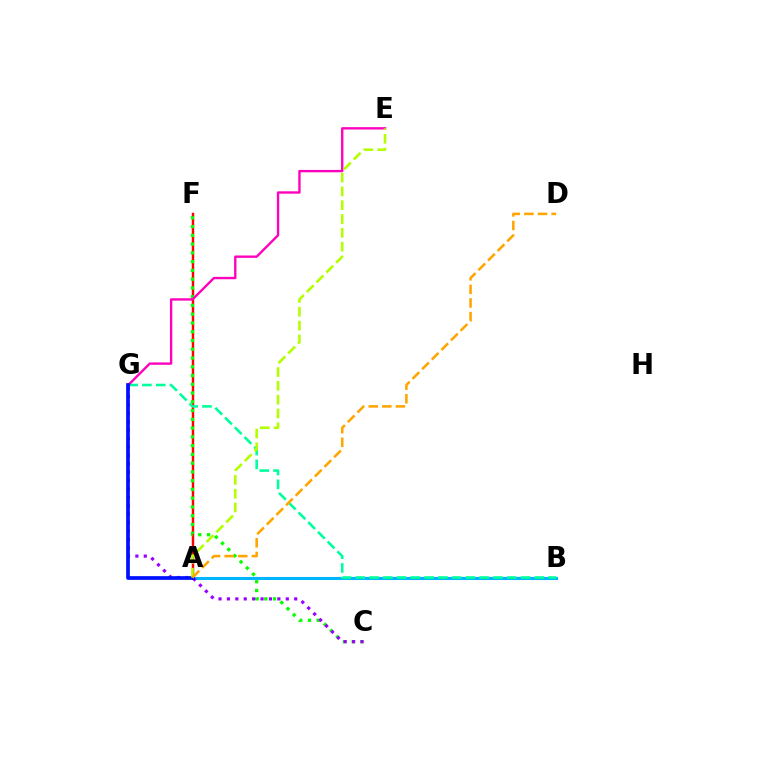{('A', 'B'): [{'color': '#00b5ff', 'line_style': 'solid', 'thickness': 2.21}], ('A', 'F'): [{'color': '#ff0000', 'line_style': 'solid', 'thickness': 1.75}], ('C', 'F'): [{'color': '#08ff00', 'line_style': 'dotted', 'thickness': 2.38}], ('B', 'G'): [{'color': '#00ff9d', 'line_style': 'dashed', 'thickness': 1.87}], ('E', 'G'): [{'color': '#ff00bd', 'line_style': 'solid', 'thickness': 1.7}], ('C', 'G'): [{'color': '#9b00ff', 'line_style': 'dotted', 'thickness': 2.28}], ('A', 'G'): [{'color': '#0010ff', 'line_style': 'solid', 'thickness': 2.67}], ('A', 'E'): [{'color': '#b3ff00', 'line_style': 'dashed', 'thickness': 1.88}], ('A', 'D'): [{'color': '#ffa500', 'line_style': 'dashed', 'thickness': 1.85}]}